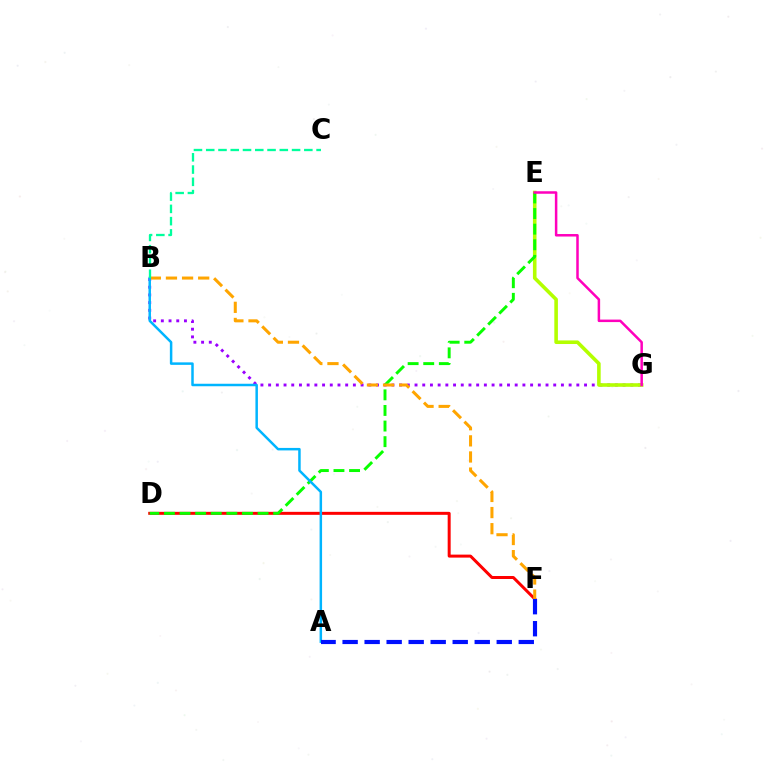{('B', 'G'): [{'color': '#9b00ff', 'line_style': 'dotted', 'thickness': 2.09}], ('E', 'G'): [{'color': '#b3ff00', 'line_style': 'solid', 'thickness': 2.59}, {'color': '#ff00bd', 'line_style': 'solid', 'thickness': 1.8}], ('D', 'F'): [{'color': '#ff0000', 'line_style': 'solid', 'thickness': 2.15}], ('D', 'E'): [{'color': '#08ff00', 'line_style': 'dashed', 'thickness': 2.12}], ('B', 'F'): [{'color': '#ffa500', 'line_style': 'dashed', 'thickness': 2.19}], ('A', 'B'): [{'color': '#00b5ff', 'line_style': 'solid', 'thickness': 1.79}], ('A', 'F'): [{'color': '#0010ff', 'line_style': 'dashed', 'thickness': 2.99}], ('B', 'C'): [{'color': '#00ff9d', 'line_style': 'dashed', 'thickness': 1.67}]}